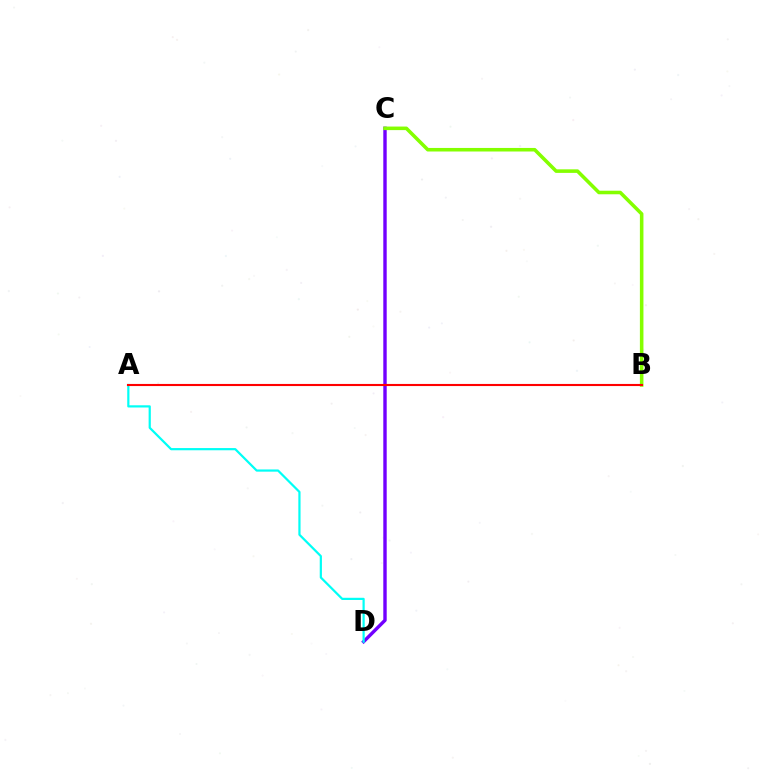{('C', 'D'): [{'color': '#7200ff', 'line_style': 'solid', 'thickness': 2.45}], ('B', 'C'): [{'color': '#84ff00', 'line_style': 'solid', 'thickness': 2.56}], ('A', 'D'): [{'color': '#00fff6', 'line_style': 'solid', 'thickness': 1.59}], ('A', 'B'): [{'color': '#ff0000', 'line_style': 'solid', 'thickness': 1.52}]}